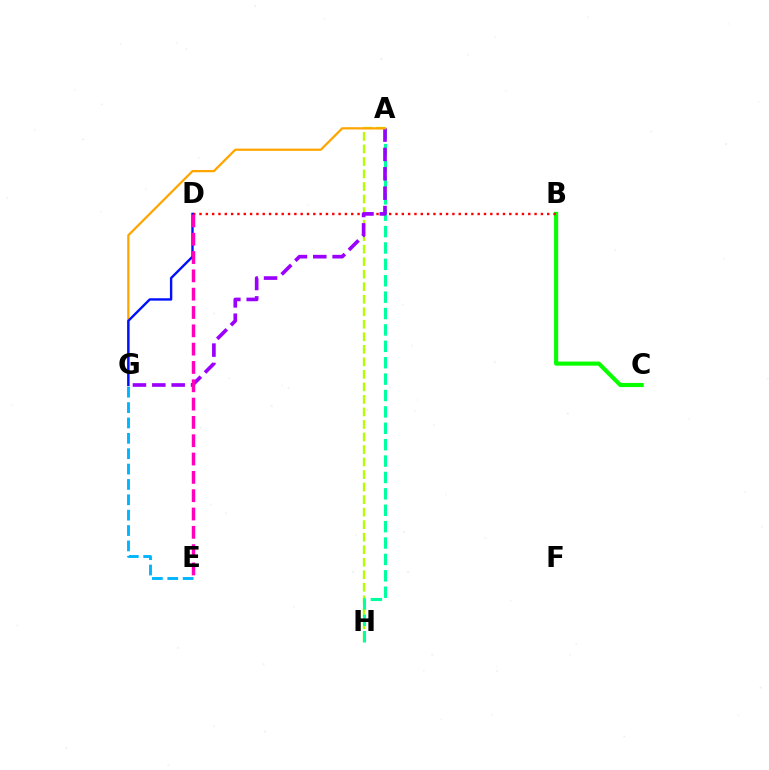{('B', 'C'): [{'color': '#08ff00', 'line_style': 'solid', 'thickness': 2.96}], ('B', 'D'): [{'color': '#ff0000', 'line_style': 'dotted', 'thickness': 1.72}], ('E', 'G'): [{'color': '#00b5ff', 'line_style': 'dashed', 'thickness': 2.09}], ('A', 'H'): [{'color': '#b3ff00', 'line_style': 'dashed', 'thickness': 1.7}, {'color': '#00ff9d', 'line_style': 'dashed', 'thickness': 2.23}], ('A', 'G'): [{'color': '#9b00ff', 'line_style': 'dashed', 'thickness': 2.63}, {'color': '#ffa500', 'line_style': 'solid', 'thickness': 1.62}], ('D', 'G'): [{'color': '#0010ff', 'line_style': 'solid', 'thickness': 1.71}], ('D', 'E'): [{'color': '#ff00bd', 'line_style': 'dashed', 'thickness': 2.49}]}